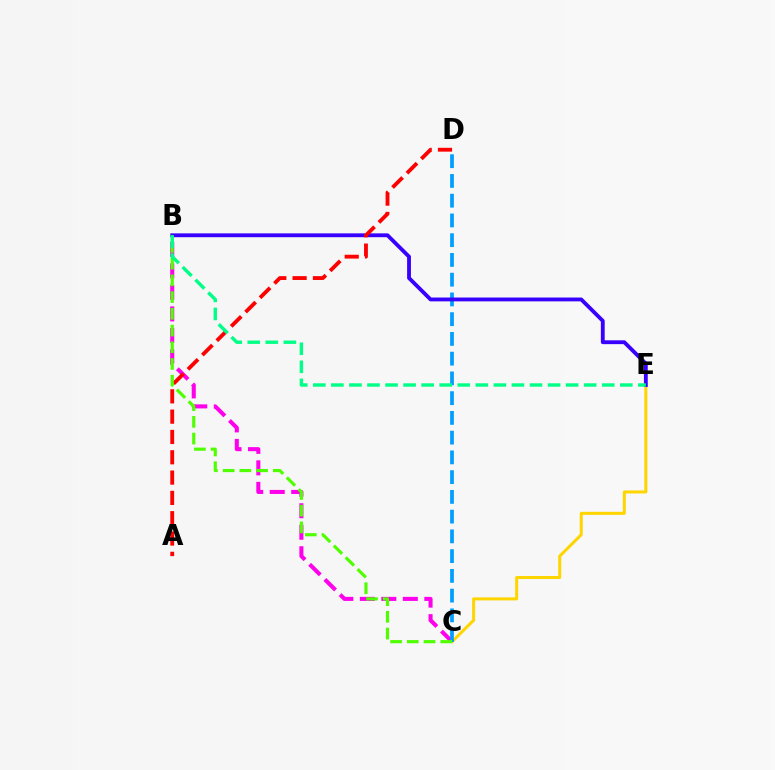{('C', 'E'): [{'color': '#ffd500', 'line_style': 'solid', 'thickness': 2.17}], ('B', 'C'): [{'color': '#ff00ed', 'line_style': 'dashed', 'thickness': 2.92}, {'color': '#4fff00', 'line_style': 'dashed', 'thickness': 2.27}], ('C', 'D'): [{'color': '#009eff', 'line_style': 'dashed', 'thickness': 2.68}], ('B', 'E'): [{'color': '#3700ff', 'line_style': 'solid', 'thickness': 2.76}, {'color': '#00ff86', 'line_style': 'dashed', 'thickness': 2.45}], ('A', 'D'): [{'color': '#ff0000', 'line_style': 'dashed', 'thickness': 2.76}]}